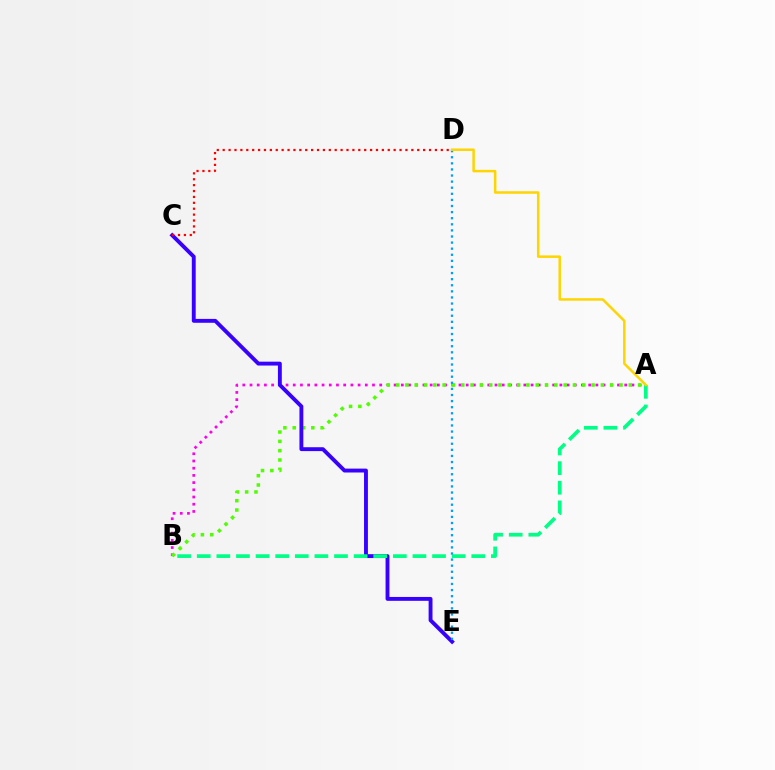{('A', 'B'): [{'color': '#ff00ed', 'line_style': 'dotted', 'thickness': 1.96}, {'color': '#4fff00', 'line_style': 'dotted', 'thickness': 2.53}, {'color': '#00ff86', 'line_style': 'dashed', 'thickness': 2.66}], ('C', 'E'): [{'color': '#3700ff', 'line_style': 'solid', 'thickness': 2.79}], ('C', 'D'): [{'color': '#ff0000', 'line_style': 'dotted', 'thickness': 1.6}], ('D', 'E'): [{'color': '#009eff', 'line_style': 'dotted', 'thickness': 1.66}], ('A', 'D'): [{'color': '#ffd500', 'line_style': 'solid', 'thickness': 1.8}]}